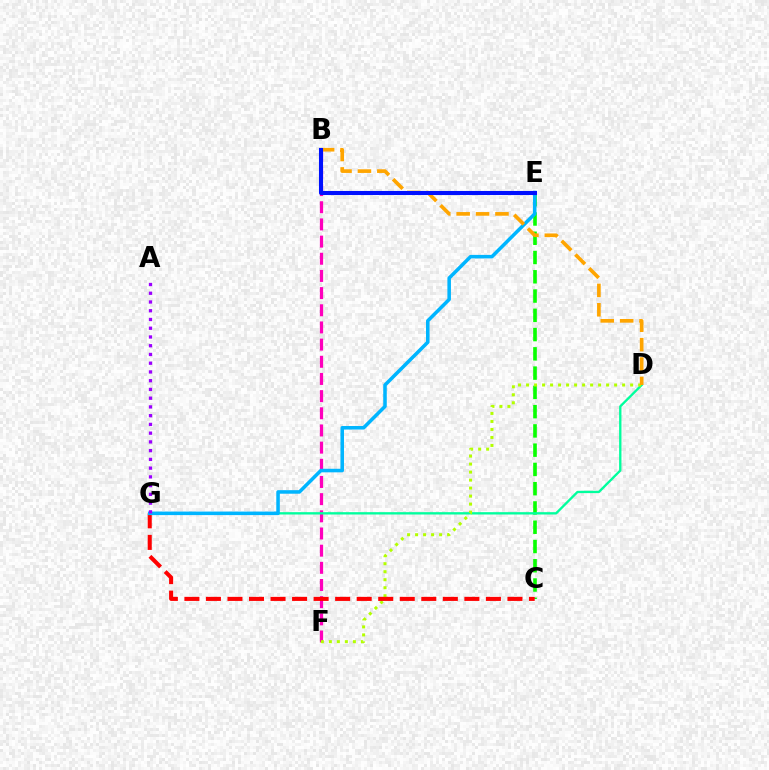{('C', 'E'): [{'color': '#08ff00', 'line_style': 'dashed', 'thickness': 2.62}], ('B', 'F'): [{'color': '#ff00bd', 'line_style': 'dashed', 'thickness': 2.33}], ('D', 'G'): [{'color': '#00ff9d', 'line_style': 'solid', 'thickness': 1.68}], ('D', 'F'): [{'color': '#b3ff00', 'line_style': 'dotted', 'thickness': 2.18}], ('C', 'G'): [{'color': '#ff0000', 'line_style': 'dashed', 'thickness': 2.93}], ('E', 'G'): [{'color': '#00b5ff', 'line_style': 'solid', 'thickness': 2.55}], ('A', 'G'): [{'color': '#9b00ff', 'line_style': 'dotted', 'thickness': 2.38}], ('B', 'D'): [{'color': '#ffa500', 'line_style': 'dashed', 'thickness': 2.64}], ('B', 'E'): [{'color': '#0010ff', 'line_style': 'solid', 'thickness': 2.93}]}